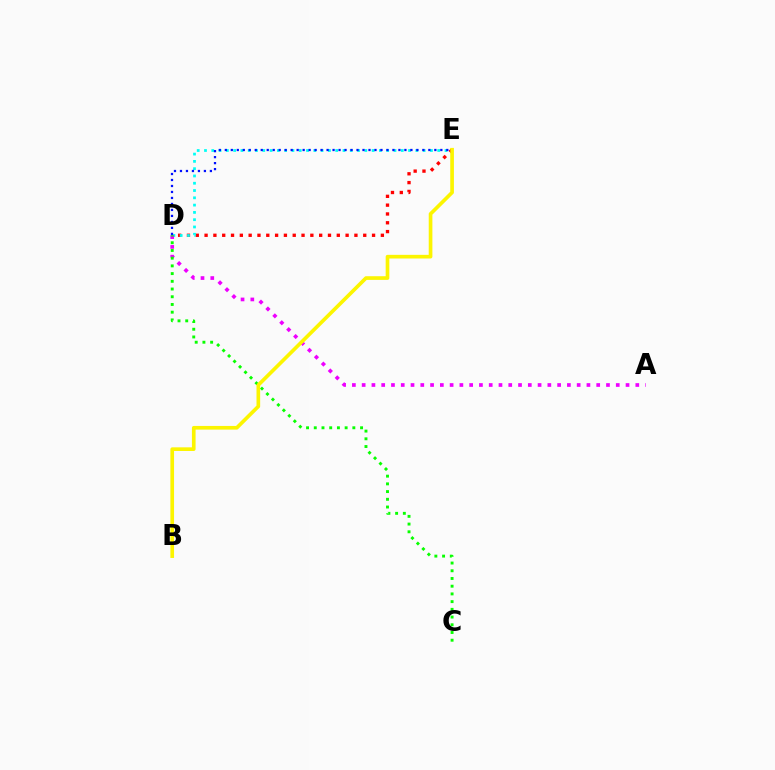{('D', 'E'): [{'color': '#ff0000', 'line_style': 'dotted', 'thickness': 2.39}, {'color': '#00fff6', 'line_style': 'dotted', 'thickness': 1.98}, {'color': '#0010ff', 'line_style': 'dotted', 'thickness': 1.63}], ('A', 'D'): [{'color': '#ee00ff', 'line_style': 'dotted', 'thickness': 2.66}], ('C', 'D'): [{'color': '#08ff00', 'line_style': 'dotted', 'thickness': 2.1}], ('B', 'E'): [{'color': '#fcf500', 'line_style': 'solid', 'thickness': 2.64}]}